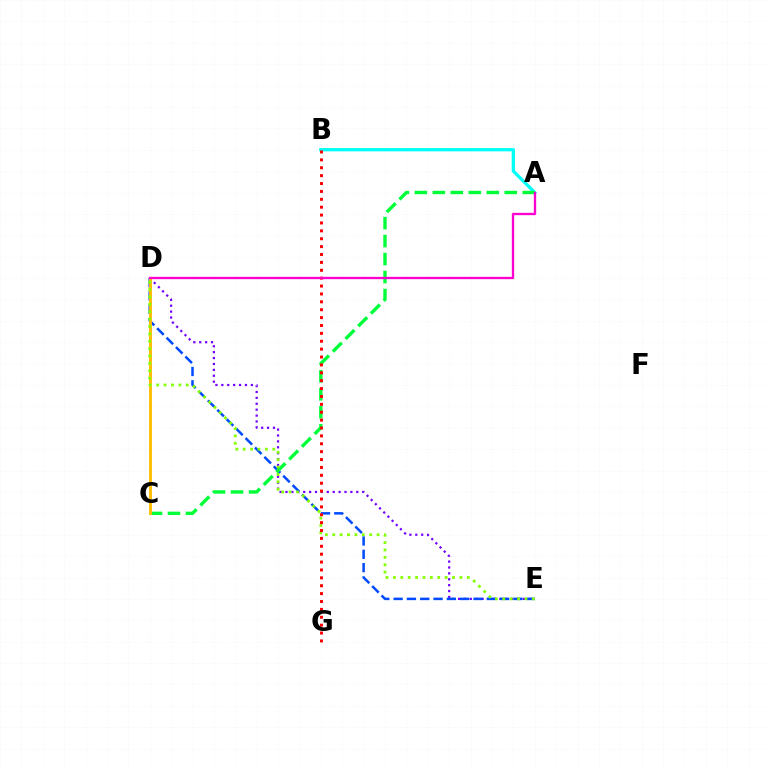{('D', 'E'): [{'color': '#7200ff', 'line_style': 'dotted', 'thickness': 1.6}, {'color': '#004bff', 'line_style': 'dashed', 'thickness': 1.81}, {'color': '#84ff00', 'line_style': 'dotted', 'thickness': 2.01}], ('A', 'B'): [{'color': '#00fff6', 'line_style': 'solid', 'thickness': 2.34}], ('A', 'C'): [{'color': '#00ff39', 'line_style': 'dashed', 'thickness': 2.44}], ('C', 'D'): [{'color': '#ffbd00', 'line_style': 'solid', 'thickness': 2.06}], ('B', 'G'): [{'color': '#ff0000', 'line_style': 'dotted', 'thickness': 2.14}], ('A', 'D'): [{'color': '#ff00cf', 'line_style': 'solid', 'thickness': 1.67}]}